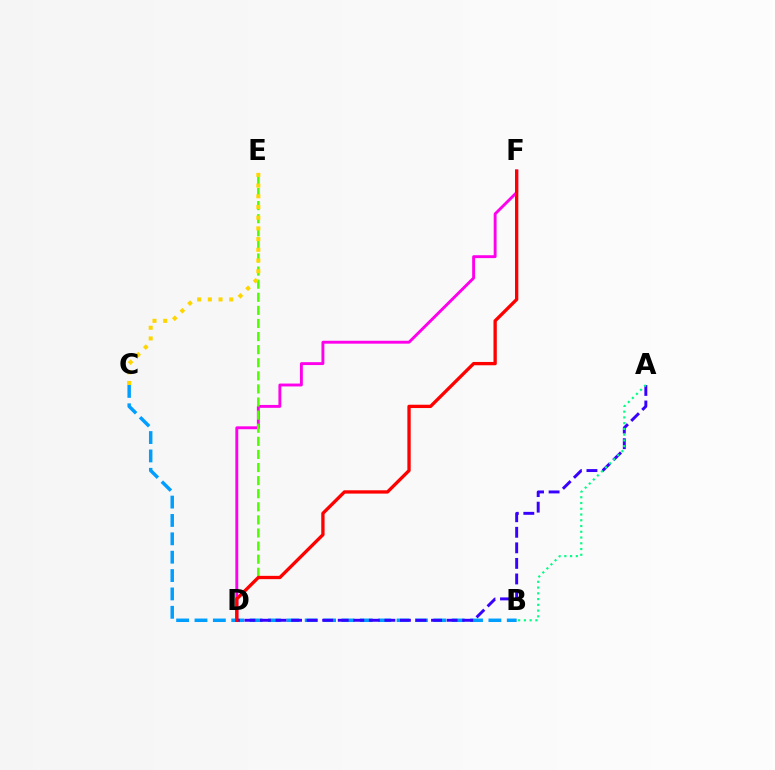{('B', 'C'): [{'color': '#009eff', 'line_style': 'dashed', 'thickness': 2.5}], ('D', 'F'): [{'color': '#ff00ed', 'line_style': 'solid', 'thickness': 2.09}, {'color': '#ff0000', 'line_style': 'solid', 'thickness': 2.39}], ('D', 'E'): [{'color': '#4fff00', 'line_style': 'dashed', 'thickness': 1.78}], ('C', 'E'): [{'color': '#ffd500', 'line_style': 'dotted', 'thickness': 2.91}], ('A', 'D'): [{'color': '#3700ff', 'line_style': 'dashed', 'thickness': 2.11}], ('A', 'B'): [{'color': '#00ff86', 'line_style': 'dotted', 'thickness': 1.56}]}